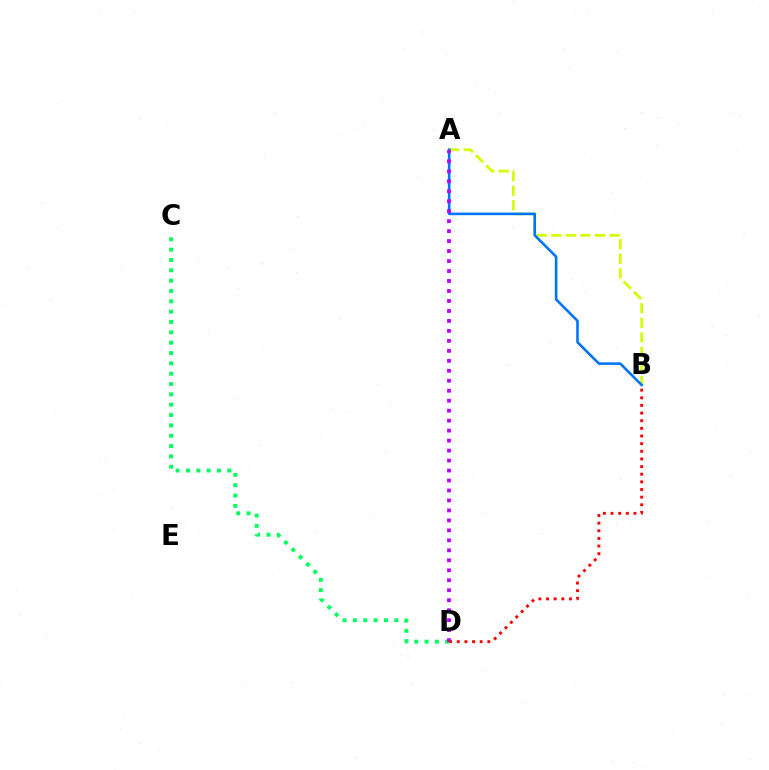{('C', 'D'): [{'color': '#00ff5c', 'line_style': 'dotted', 'thickness': 2.81}], ('A', 'B'): [{'color': '#d1ff00', 'line_style': 'dashed', 'thickness': 1.98}, {'color': '#0074ff', 'line_style': 'solid', 'thickness': 1.87}], ('A', 'D'): [{'color': '#b900ff', 'line_style': 'dotted', 'thickness': 2.71}], ('B', 'D'): [{'color': '#ff0000', 'line_style': 'dotted', 'thickness': 2.08}]}